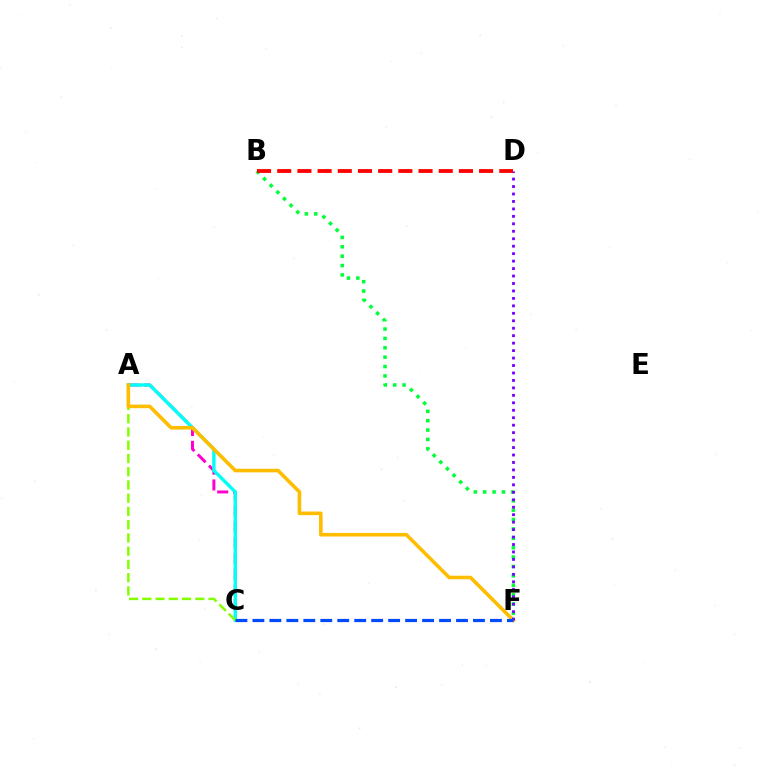{('B', 'F'): [{'color': '#00ff39', 'line_style': 'dotted', 'thickness': 2.55}], ('A', 'C'): [{'color': '#ff00cf', 'line_style': 'dashed', 'thickness': 2.15}, {'color': '#00fff6', 'line_style': 'solid', 'thickness': 2.44}, {'color': '#84ff00', 'line_style': 'dashed', 'thickness': 1.8}], ('A', 'F'): [{'color': '#ffbd00', 'line_style': 'solid', 'thickness': 2.59}], ('D', 'F'): [{'color': '#7200ff', 'line_style': 'dotted', 'thickness': 2.03}], ('C', 'F'): [{'color': '#004bff', 'line_style': 'dashed', 'thickness': 2.31}], ('B', 'D'): [{'color': '#ff0000', 'line_style': 'dashed', 'thickness': 2.74}]}